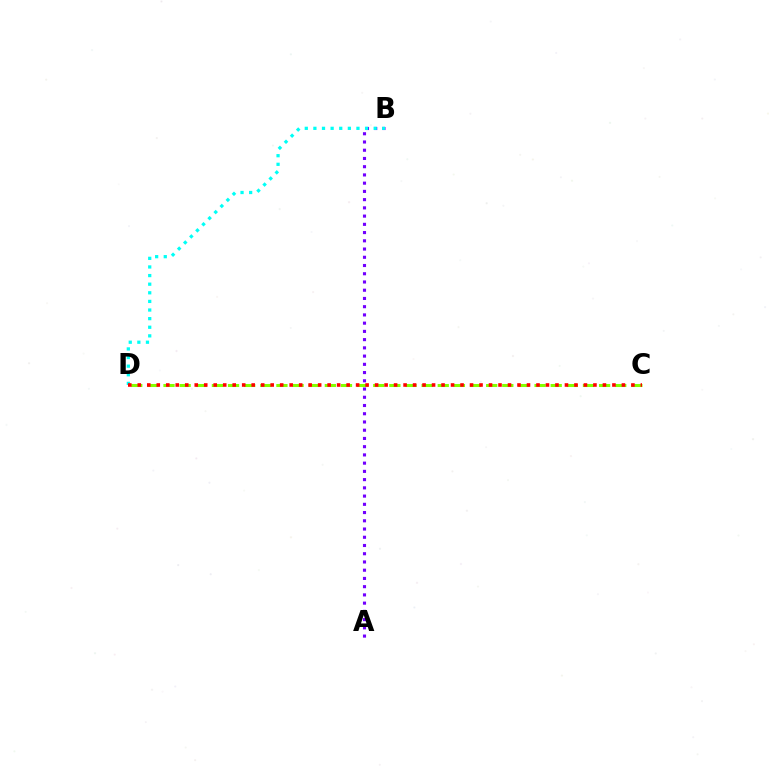{('A', 'B'): [{'color': '#7200ff', 'line_style': 'dotted', 'thickness': 2.24}], ('C', 'D'): [{'color': '#84ff00', 'line_style': 'dashed', 'thickness': 2.19}, {'color': '#ff0000', 'line_style': 'dotted', 'thickness': 2.58}], ('B', 'D'): [{'color': '#00fff6', 'line_style': 'dotted', 'thickness': 2.34}]}